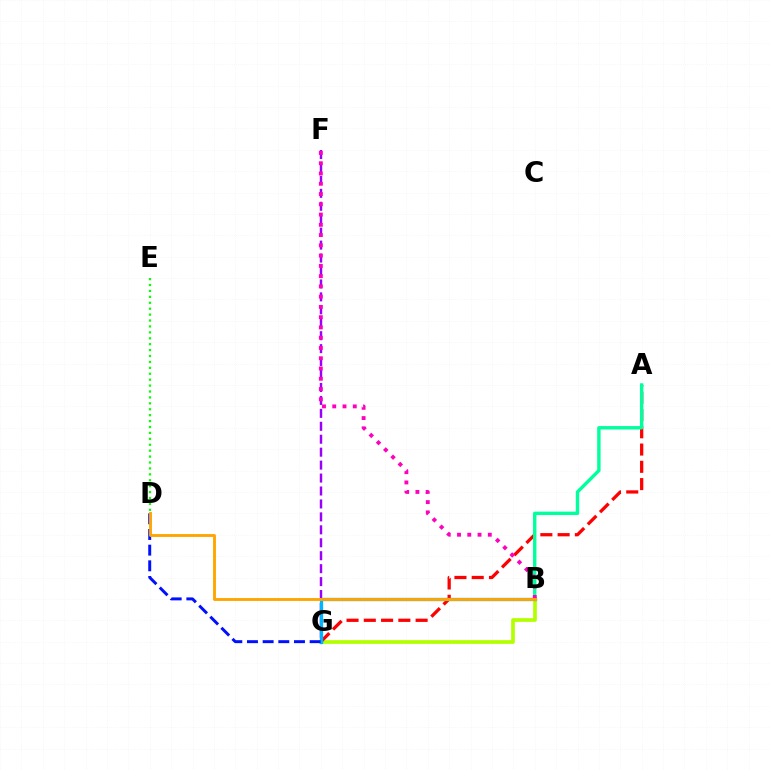{('D', 'E'): [{'color': '#08ff00', 'line_style': 'dotted', 'thickness': 1.61}], ('B', 'G'): [{'color': '#b3ff00', 'line_style': 'solid', 'thickness': 2.67}, {'color': '#00b5ff', 'line_style': 'solid', 'thickness': 2.38}], ('A', 'G'): [{'color': '#ff0000', 'line_style': 'dashed', 'thickness': 2.35}], ('F', 'G'): [{'color': '#9b00ff', 'line_style': 'dashed', 'thickness': 1.76}], ('A', 'B'): [{'color': '#00ff9d', 'line_style': 'solid', 'thickness': 2.44}], ('D', 'G'): [{'color': '#0010ff', 'line_style': 'dashed', 'thickness': 2.13}], ('B', 'F'): [{'color': '#ff00bd', 'line_style': 'dotted', 'thickness': 2.79}], ('B', 'D'): [{'color': '#ffa500', 'line_style': 'solid', 'thickness': 2.07}]}